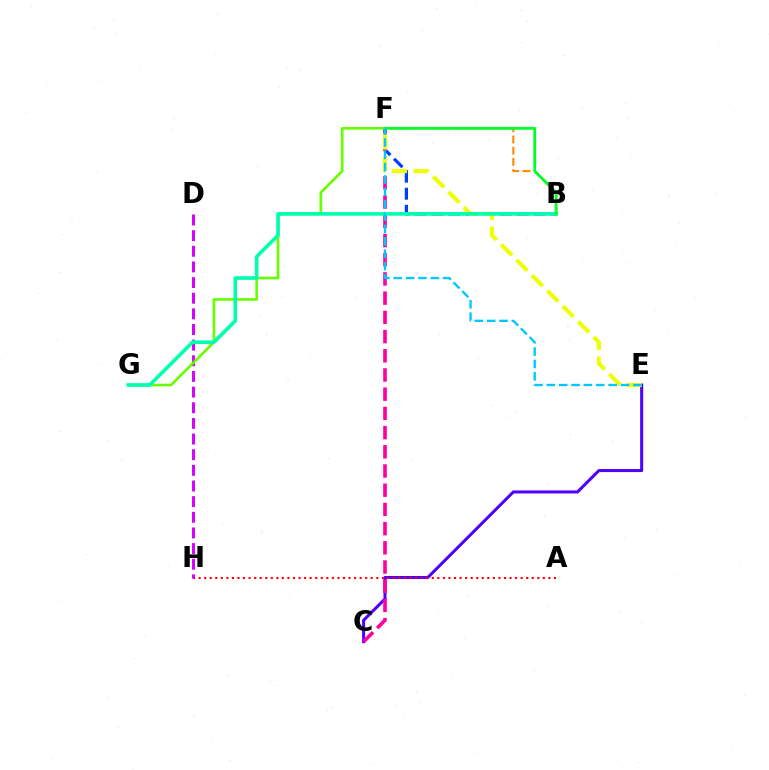{('C', 'E'): [{'color': '#4f00ff', 'line_style': 'solid', 'thickness': 2.19}], ('A', 'H'): [{'color': '#ff0000', 'line_style': 'dotted', 'thickness': 1.51}], ('B', 'F'): [{'color': '#003fff', 'line_style': 'dashed', 'thickness': 2.32}, {'color': '#ff8800', 'line_style': 'dashed', 'thickness': 1.52}, {'color': '#00ff27', 'line_style': 'solid', 'thickness': 2.01}], ('C', 'F'): [{'color': '#ff00a0', 'line_style': 'dashed', 'thickness': 2.61}], ('D', 'H'): [{'color': '#d600ff', 'line_style': 'dashed', 'thickness': 2.13}], ('F', 'G'): [{'color': '#66ff00', 'line_style': 'solid', 'thickness': 1.9}], ('E', 'F'): [{'color': '#eeff00', 'line_style': 'dashed', 'thickness': 2.96}, {'color': '#00c7ff', 'line_style': 'dashed', 'thickness': 1.68}], ('B', 'G'): [{'color': '#00ffaf', 'line_style': 'solid', 'thickness': 2.62}]}